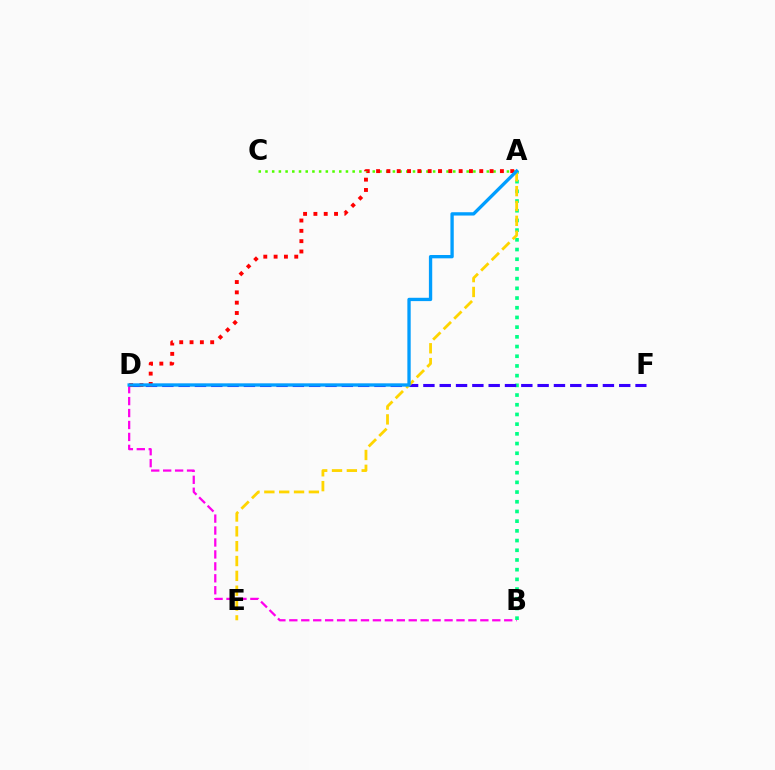{('B', 'D'): [{'color': '#ff00ed', 'line_style': 'dashed', 'thickness': 1.62}], ('A', 'C'): [{'color': '#4fff00', 'line_style': 'dotted', 'thickness': 1.82}], ('A', 'B'): [{'color': '#00ff86', 'line_style': 'dotted', 'thickness': 2.64}], ('D', 'F'): [{'color': '#3700ff', 'line_style': 'dashed', 'thickness': 2.22}], ('A', 'E'): [{'color': '#ffd500', 'line_style': 'dashed', 'thickness': 2.02}], ('A', 'D'): [{'color': '#ff0000', 'line_style': 'dotted', 'thickness': 2.8}, {'color': '#009eff', 'line_style': 'solid', 'thickness': 2.39}]}